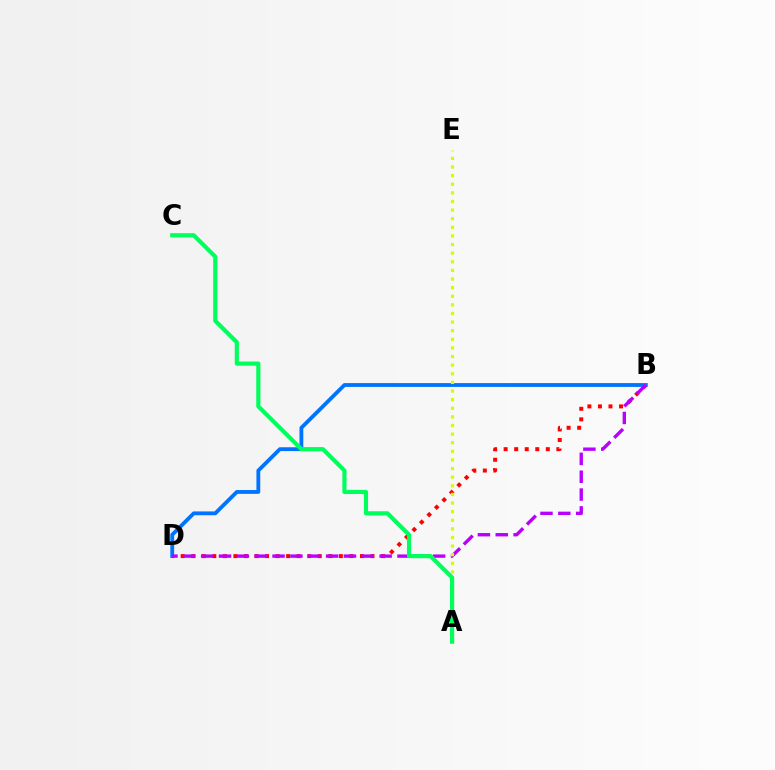{('B', 'D'): [{'color': '#ff0000', 'line_style': 'dotted', 'thickness': 2.87}, {'color': '#0074ff', 'line_style': 'solid', 'thickness': 2.76}, {'color': '#b900ff', 'line_style': 'dashed', 'thickness': 2.42}], ('A', 'E'): [{'color': '#d1ff00', 'line_style': 'dotted', 'thickness': 2.34}], ('A', 'C'): [{'color': '#00ff5c', 'line_style': 'solid', 'thickness': 3.0}]}